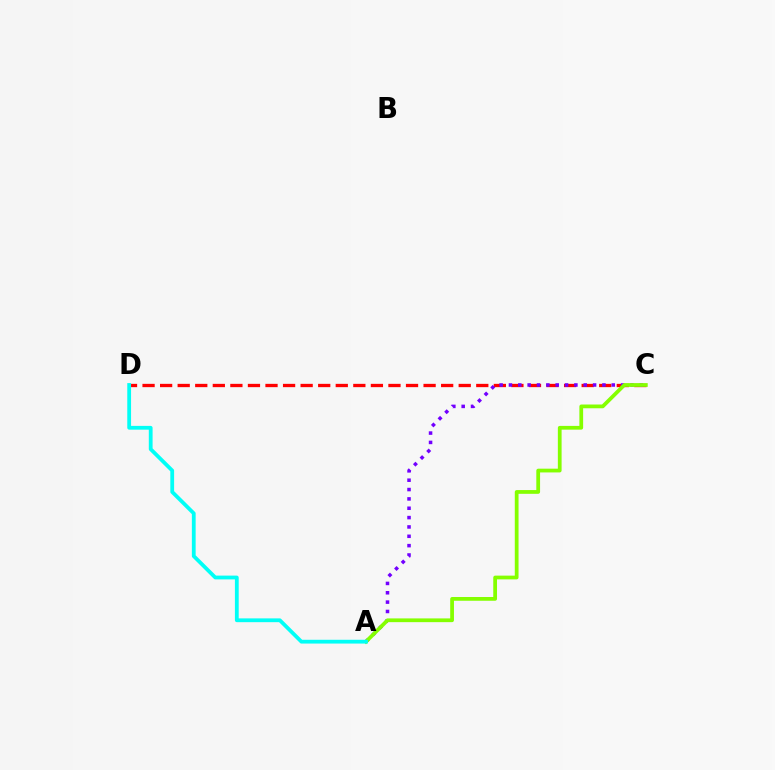{('C', 'D'): [{'color': '#ff0000', 'line_style': 'dashed', 'thickness': 2.39}], ('A', 'C'): [{'color': '#7200ff', 'line_style': 'dotted', 'thickness': 2.54}, {'color': '#84ff00', 'line_style': 'solid', 'thickness': 2.7}], ('A', 'D'): [{'color': '#00fff6', 'line_style': 'solid', 'thickness': 2.73}]}